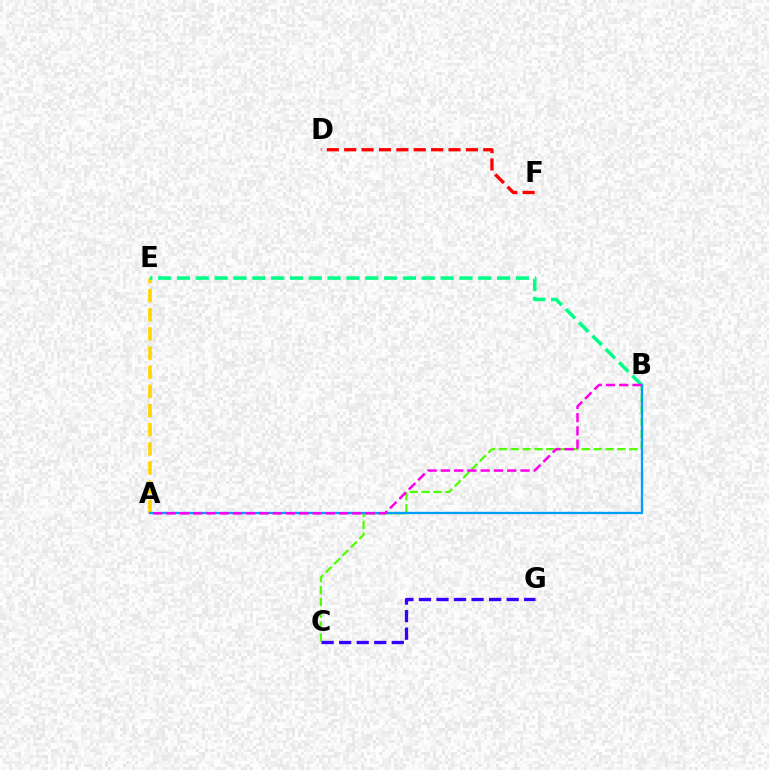{('A', 'E'): [{'color': '#ffd500', 'line_style': 'dashed', 'thickness': 2.6}], ('D', 'F'): [{'color': '#ff0000', 'line_style': 'dashed', 'thickness': 2.36}], ('B', 'C'): [{'color': '#4fff00', 'line_style': 'dashed', 'thickness': 1.61}], ('A', 'B'): [{'color': '#009eff', 'line_style': 'solid', 'thickness': 1.68}, {'color': '#ff00ed', 'line_style': 'dashed', 'thickness': 1.8}], ('B', 'E'): [{'color': '#00ff86', 'line_style': 'dashed', 'thickness': 2.56}], ('C', 'G'): [{'color': '#3700ff', 'line_style': 'dashed', 'thickness': 2.38}]}